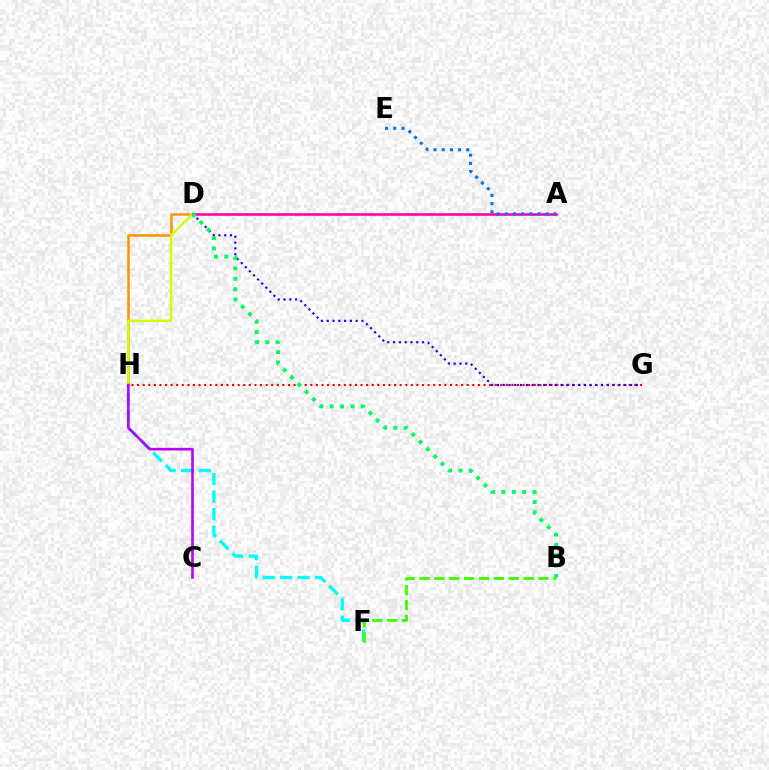{('F', 'H'): [{'color': '#00fff6', 'line_style': 'dashed', 'thickness': 2.39}], ('D', 'H'): [{'color': '#ff9400', 'line_style': 'solid', 'thickness': 1.82}, {'color': '#d1ff00', 'line_style': 'solid', 'thickness': 1.77}], ('G', 'H'): [{'color': '#ff0000', 'line_style': 'dotted', 'thickness': 1.52}], ('B', 'F'): [{'color': '#3dff00', 'line_style': 'dashed', 'thickness': 2.02}], ('A', 'D'): [{'color': '#ff00ac', 'line_style': 'solid', 'thickness': 1.85}], ('C', 'H'): [{'color': '#b900ff', 'line_style': 'solid', 'thickness': 1.88}], ('D', 'G'): [{'color': '#2500ff', 'line_style': 'dotted', 'thickness': 1.57}], ('B', 'D'): [{'color': '#00ff5c', 'line_style': 'dotted', 'thickness': 2.81}], ('A', 'E'): [{'color': '#0074ff', 'line_style': 'dotted', 'thickness': 2.23}]}